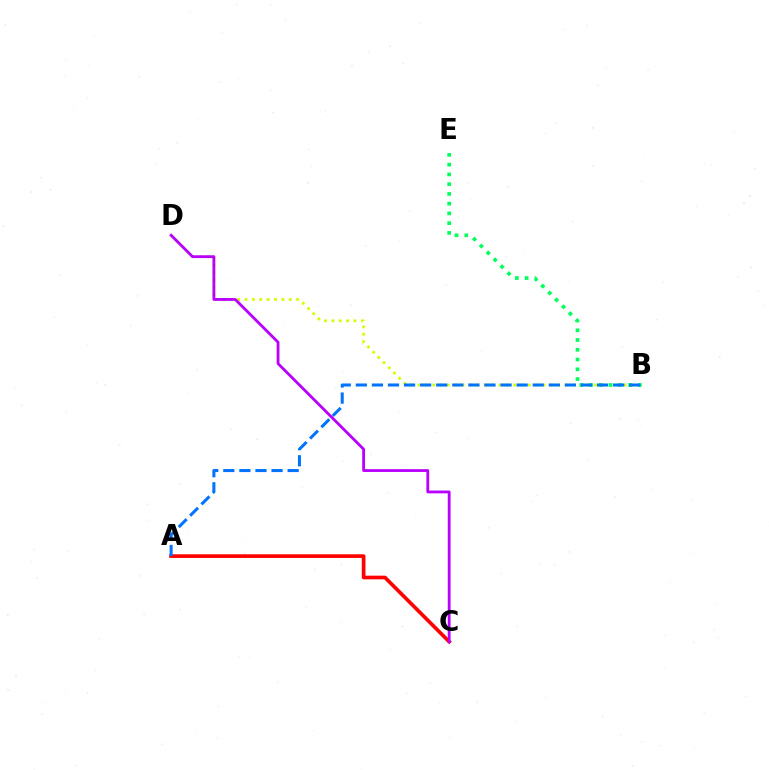{('B', 'D'): [{'color': '#d1ff00', 'line_style': 'dotted', 'thickness': 2.0}], ('A', 'C'): [{'color': '#ff0000', 'line_style': 'solid', 'thickness': 2.65}], ('B', 'E'): [{'color': '#00ff5c', 'line_style': 'dotted', 'thickness': 2.65}], ('C', 'D'): [{'color': '#b900ff', 'line_style': 'solid', 'thickness': 2.03}], ('A', 'B'): [{'color': '#0074ff', 'line_style': 'dashed', 'thickness': 2.18}]}